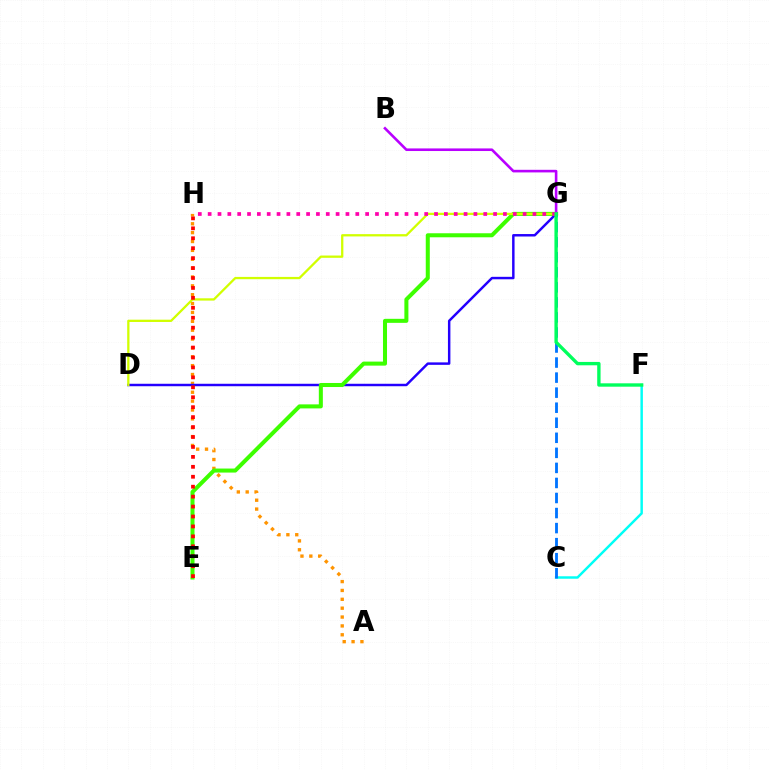{('C', 'F'): [{'color': '#00fff6', 'line_style': 'solid', 'thickness': 1.77}], ('A', 'H'): [{'color': '#ff9400', 'line_style': 'dotted', 'thickness': 2.41}], ('D', 'G'): [{'color': '#2500ff', 'line_style': 'solid', 'thickness': 1.77}, {'color': '#d1ff00', 'line_style': 'solid', 'thickness': 1.65}], ('E', 'G'): [{'color': '#3dff00', 'line_style': 'solid', 'thickness': 2.9}], ('C', 'G'): [{'color': '#0074ff', 'line_style': 'dashed', 'thickness': 2.04}], ('B', 'G'): [{'color': '#b900ff', 'line_style': 'solid', 'thickness': 1.88}], ('E', 'H'): [{'color': '#ff0000', 'line_style': 'dotted', 'thickness': 2.7}], ('G', 'H'): [{'color': '#ff00ac', 'line_style': 'dotted', 'thickness': 2.67}], ('F', 'G'): [{'color': '#00ff5c', 'line_style': 'solid', 'thickness': 2.42}]}